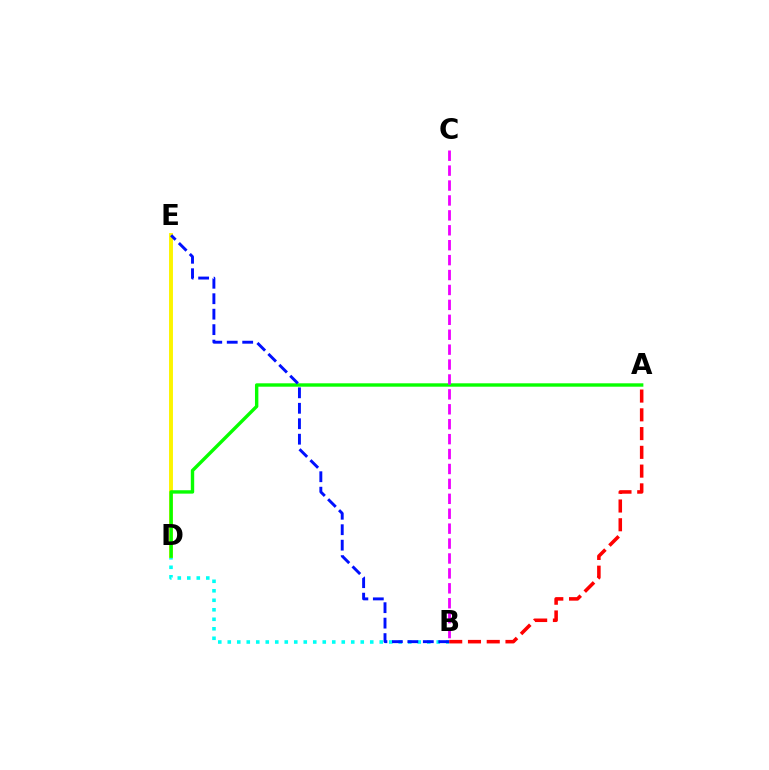{('B', 'D'): [{'color': '#00fff6', 'line_style': 'dotted', 'thickness': 2.58}], ('D', 'E'): [{'color': '#fcf500', 'line_style': 'solid', 'thickness': 2.82}], ('A', 'D'): [{'color': '#08ff00', 'line_style': 'solid', 'thickness': 2.44}], ('A', 'B'): [{'color': '#ff0000', 'line_style': 'dashed', 'thickness': 2.55}], ('B', 'E'): [{'color': '#0010ff', 'line_style': 'dashed', 'thickness': 2.1}], ('B', 'C'): [{'color': '#ee00ff', 'line_style': 'dashed', 'thickness': 2.03}]}